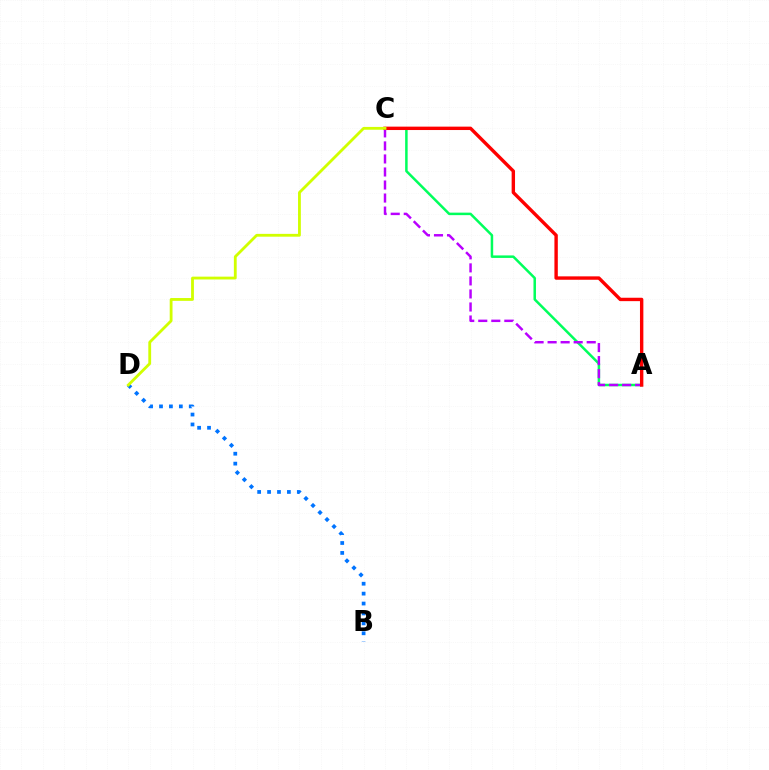{('B', 'D'): [{'color': '#0074ff', 'line_style': 'dotted', 'thickness': 2.69}], ('A', 'C'): [{'color': '#00ff5c', 'line_style': 'solid', 'thickness': 1.8}, {'color': '#b900ff', 'line_style': 'dashed', 'thickness': 1.77}, {'color': '#ff0000', 'line_style': 'solid', 'thickness': 2.44}], ('C', 'D'): [{'color': '#d1ff00', 'line_style': 'solid', 'thickness': 2.03}]}